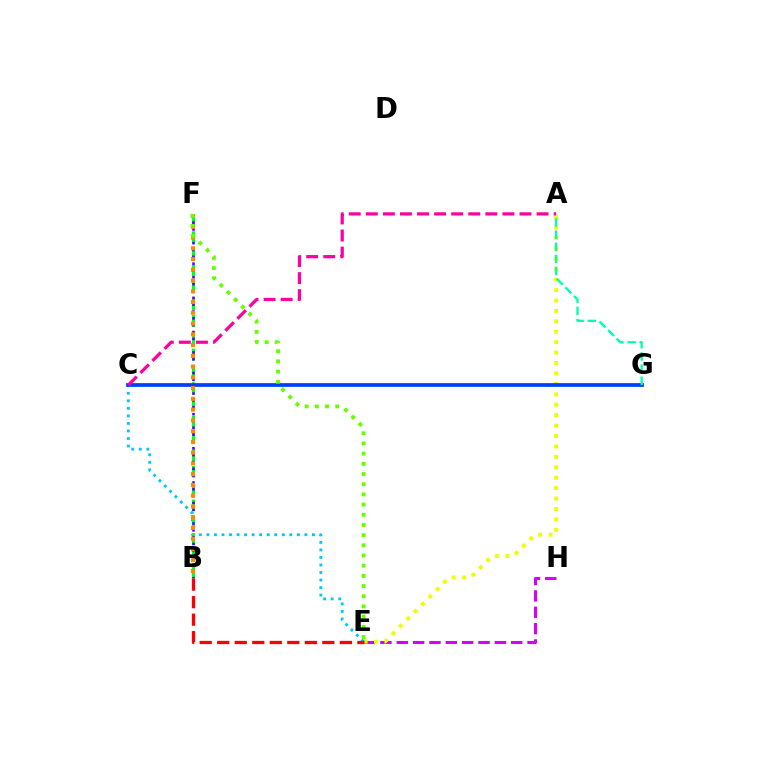{('E', 'H'): [{'color': '#d600ff', 'line_style': 'dashed', 'thickness': 2.22}], ('A', 'E'): [{'color': '#eeff00', 'line_style': 'dotted', 'thickness': 2.83}], ('C', 'E'): [{'color': '#00c7ff', 'line_style': 'dotted', 'thickness': 2.05}], ('B', 'F'): [{'color': '#00ff27', 'line_style': 'dashed', 'thickness': 2.28}, {'color': '#4f00ff', 'line_style': 'dotted', 'thickness': 1.86}, {'color': '#ff8800', 'line_style': 'dotted', 'thickness': 2.92}], ('C', 'G'): [{'color': '#003fff', 'line_style': 'solid', 'thickness': 2.69}], ('A', 'G'): [{'color': '#00ffaf', 'line_style': 'dashed', 'thickness': 1.65}], ('E', 'F'): [{'color': '#66ff00', 'line_style': 'dotted', 'thickness': 2.77}], ('B', 'E'): [{'color': '#ff0000', 'line_style': 'dashed', 'thickness': 2.38}], ('A', 'C'): [{'color': '#ff00a0', 'line_style': 'dashed', 'thickness': 2.32}]}